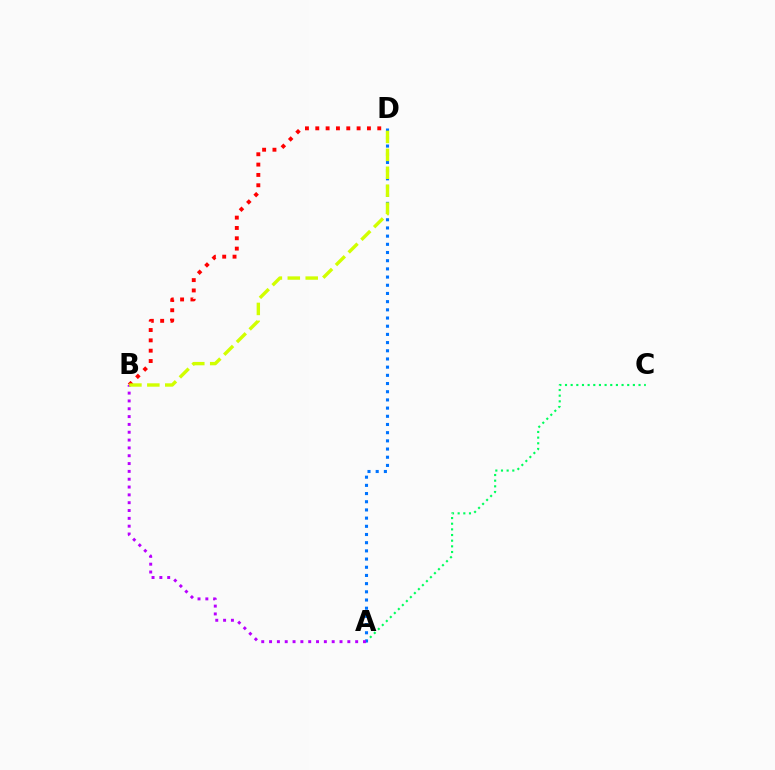{('A', 'C'): [{'color': '#00ff5c', 'line_style': 'dotted', 'thickness': 1.54}], ('B', 'D'): [{'color': '#ff0000', 'line_style': 'dotted', 'thickness': 2.81}, {'color': '#d1ff00', 'line_style': 'dashed', 'thickness': 2.43}], ('A', 'D'): [{'color': '#0074ff', 'line_style': 'dotted', 'thickness': 2.22}], ('A', 'B'): [{'color': '#b900ff', 'line_style': 'dotted', 'thickness': 2.13}]}